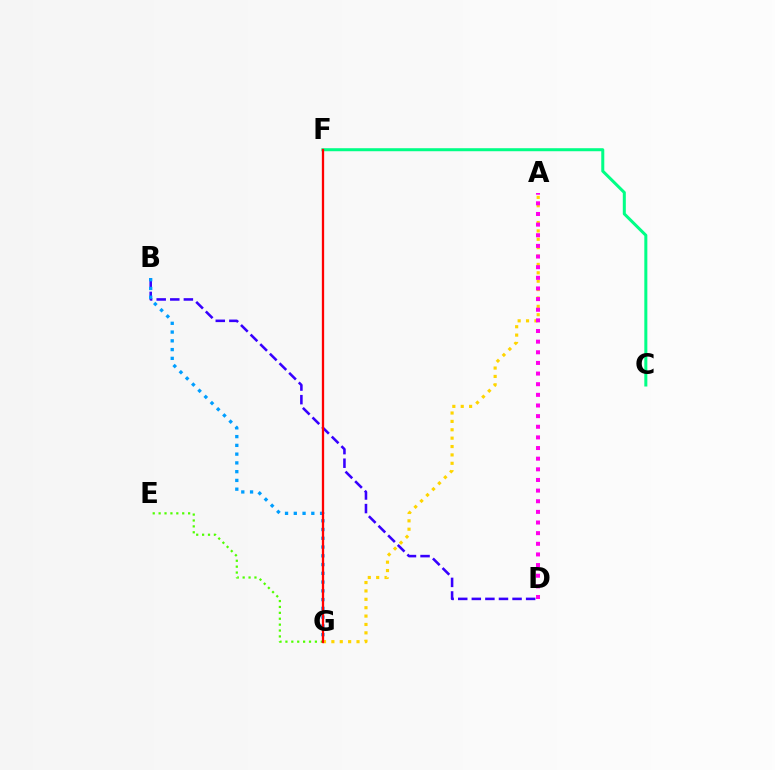{('B', 'D'): [{'color': '#3700ff', 'line_style': 'dashed', 'thickness': 1.84}], ('C', 'F'): [{'color': '#00ff86', 'line_style': 'solid', 'thickness': 2.17}], ('A', 'G'): [{'color': '#ffd500', 'line_style': 'dotted', 'thickness': 2.28}], ('B', 'G'): [{'color': '#009eff', 'line_style': 'dotted', 'thickness': 2.38}], ('A', 'D'): [{'color': '#ff00ed', 'line_style': 'dotted', 'thickness': 2.89}], ('E', 'G'): [{'color': '#4fff00', 'line_style': 'dotted', 'thickness': 1.6}], ('F', 'G'): [{'color': '#ff0000', 'line_style': 'solid', 'thickness': 1.66}]}